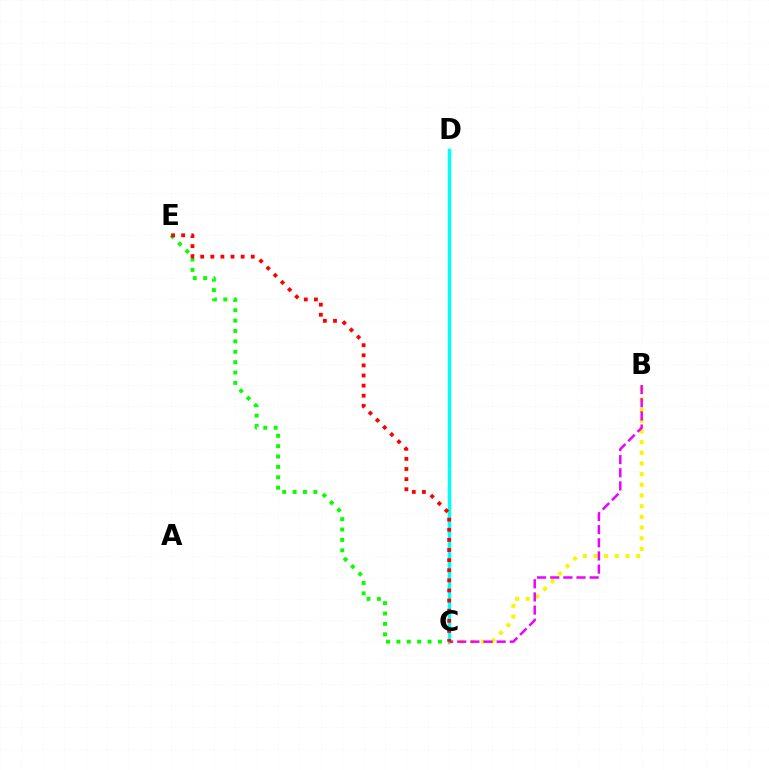{('C', 'D'): [{'color': '#0010ff', 'line_style': 'solid', 'thickness': 2.14}, {'color': '#00fff6', 'line_style': 'solid', 'thickness': 2.51}], ('B', 'C'): [{'color': '#fcf500', 'line_style': 'dotted', 'thickness': 2.9}, {'color': '#ee00ff', 'line_style': 'dashed', 'thickness': 1.79}], ('C', 'E'): [{'color': '#08ff00', 'line_style': 'dotted', 'thickness': 2.82}, {'color': '#ff0000', 'line_style': 'dotted', 'thickness': 2.75}]}